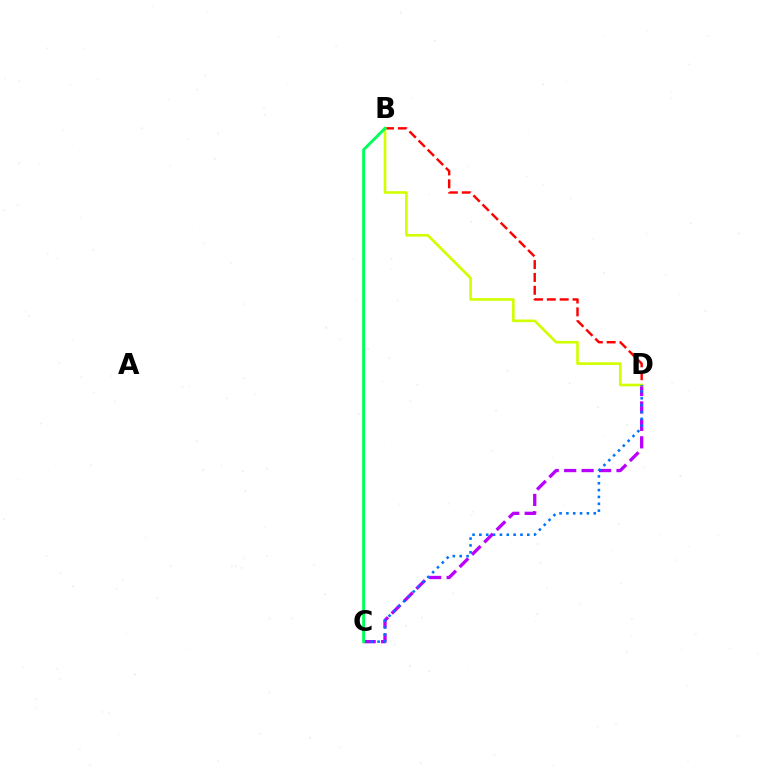{('C', 'D'): [{'color': '#b900ff', 'line_style': 'dashed', 'thickness': 2.37}, {'color': '#0074ff', 'line_style': 'dotted', 'thickness': 1.86}], ('B', 'D'): [{'color': '#ff0000', 'line_style': 'dashed', 'thickness': 1.75}, {'color': '#d1ff00', 'line_style': 'solid', 'thickness': 1.91}], ('B', 'C'): [{'color': '#00ff5c', 'line_style': 'solid', 'thickness': 2.09}]}